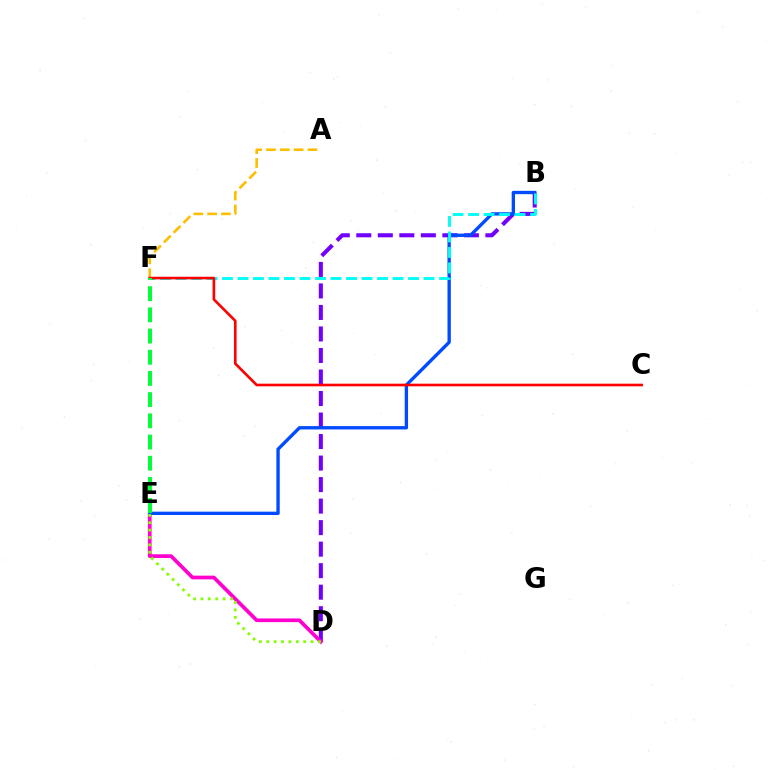{('B', 'D'): [{'color': '#7200ff', 'line_style': 'dashed', 'thickness': 2.92}], ('D', 'E'): [{'color': '#ff00cf', 'line_style': 'solid', 'thickness': 2.67}, {'color': '#84ff00', 'line_style': 'dotted', 'thickness': 2.01}], ('A', 'F'): [{'color': '#ffbd00', 'line_style': 'dashed', 'thickness': 1.88}], ('B', 'E'): [{'color': '#004bff', 'line_style': 'solid', 'thickness': 2.4}], ('B', 'F'): [{'color': '#00fff6', 'line_style': 'dashed', 'thickness': 2.11}], ('C', 'F'): [{'color': '#ff0000', 'line_style': 'solid', 'thickness': 1.9}], ('E', 'F'): [{'color': '#00ff39', 'line_style': 'dashed', 'thickness': 2.88}]}